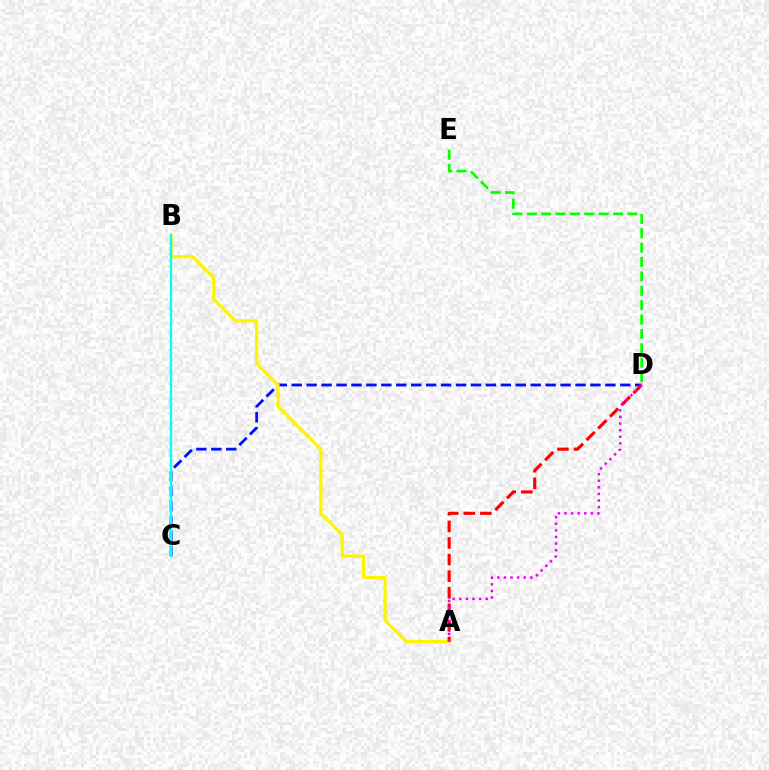{('C', 'D'): [{'color': '#0010ff', 'line_style': 'dashed', 'thickness': 2.03}], ('A', 'B'): [{'color': '#fcf500', 'line_style': 'solid', 'thickness': 2.36}], ('A', 'D'): [{'color': '#ff0000', 'line_style': 'dashed', 'thickness': 2.25}, {'color': '#ee00ff', 'line_style': 'dotted', 'thickness': 1.79}], ('B', 'C'): [{'color': '#00fff6', 'line_style': 'solid', 'thickness': 1.64}], ('D', 'E'): [{'color': '#08ff00', 'line_style': 'dashed', 'thickness': 1.95}]}